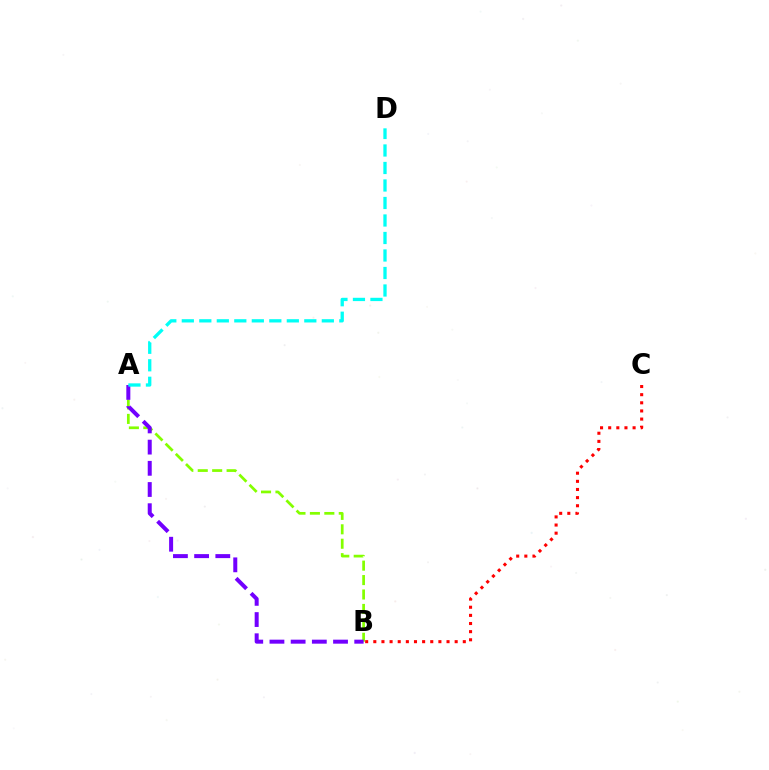{('B', 'C'): [{'color': '#ff0000', 'line_style': 'dotted', 'thickness': 2.21}], ('A', 'B'): [{'color': '#84ff00', 'line_style': 'dashed', 'thickness': 1.96}, {'color': '#7200ff', 'line_style': 'dashed', 'thickness': 2.88}], ('A', 'D'): [{'color': '#00fff6', 'line_style': 'dashed', 'thickness': 2.38}]}